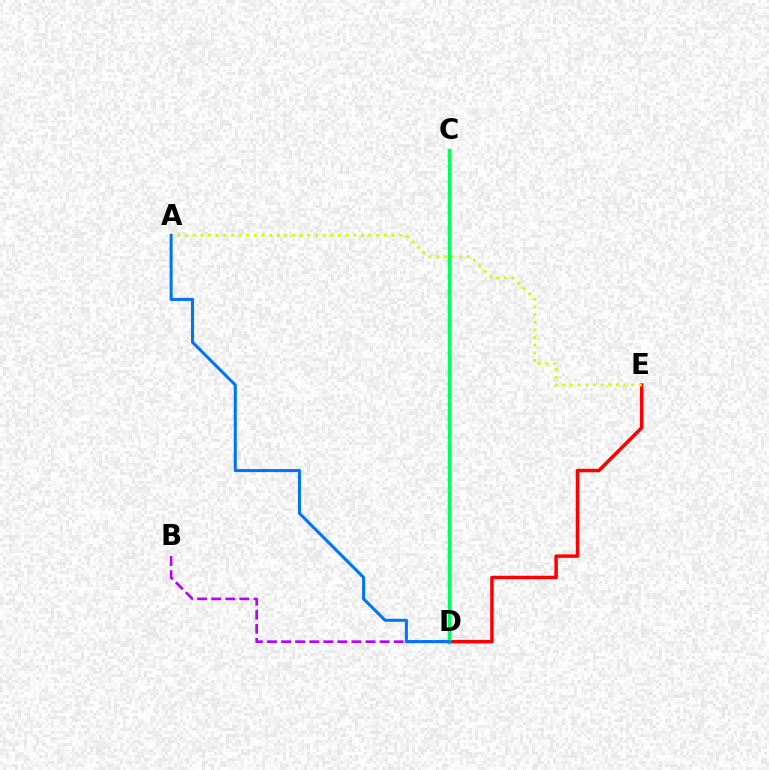{('D', 'E'): [{'color': '#ff0000', 'line_style': 'solid', 'thickness': 2.52}], ('B', 'D'): [{'color': '#b900ff', 'line_style': 'dashed', 'thickness': 1.91}], ('A', 'E'): [{'color': '#d1ff00', 'line_style': 'dotted', 'thickness': 2.08}], ('C', 'D'): [{'color': '#00ff5c', 'line_style': 'solid', 'thickness': 2.5}], ('A', 'D'): [{'color': '#0074ff', 'line_style': 'solid', 'thickness': 2.2}]}